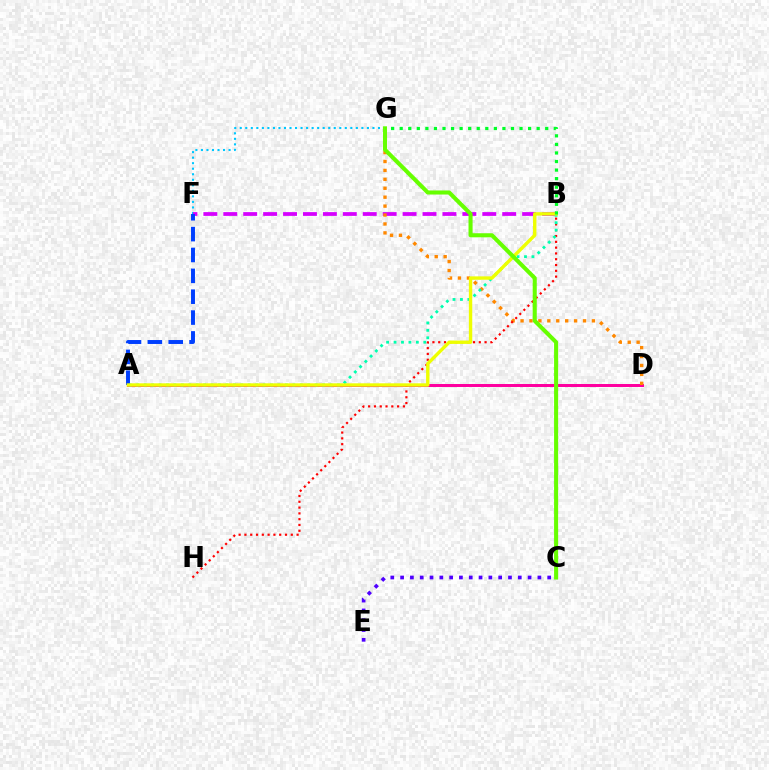{('A', 'D'): [{'color': '#ff00a0', 'line_style': 'solid', 'thickness': 2.15}], ('F', 'G'): [{'color': '#00c7ff', 'line_style': 'dotted', 'thickness': 1.5}], ('B', 'F'): [{'color': '#d600ff', 'line_style': 'dashed', 'thickness': 2.71}], ('D', 'G'): [{'color': '#ff8800', 'line_style': 'dotted', 'thickness': 2.42}], ('A', 'F'): [{'color': '#003fff', 'line_style': 'dashed', 'thickness': 2.83}], ('B', 'H'): [{'color': '#ff0000', 'line_style': 'dotted', 'thickness': 1.57}], ('A', 'B'): [{'color': '#00ffaf', 'line_style': 'dotted', 'thickness': 2.02}, {'color': '#eeff00', 'line_style': 'solid', 'thickness': 2.43}], ('C', 'E'): [{'color': '#4f00ff', 'line_style': 'dotted', 'thickness': 2.66}], ('C', 'G'): [{'color': '#66ff00', 'line_style': 'solid', 'thickness': 2.93}], ('B', 'G'): [{'color': '#00ff27', 'line_style': 'dotted', 'thickness': 2.33}]}